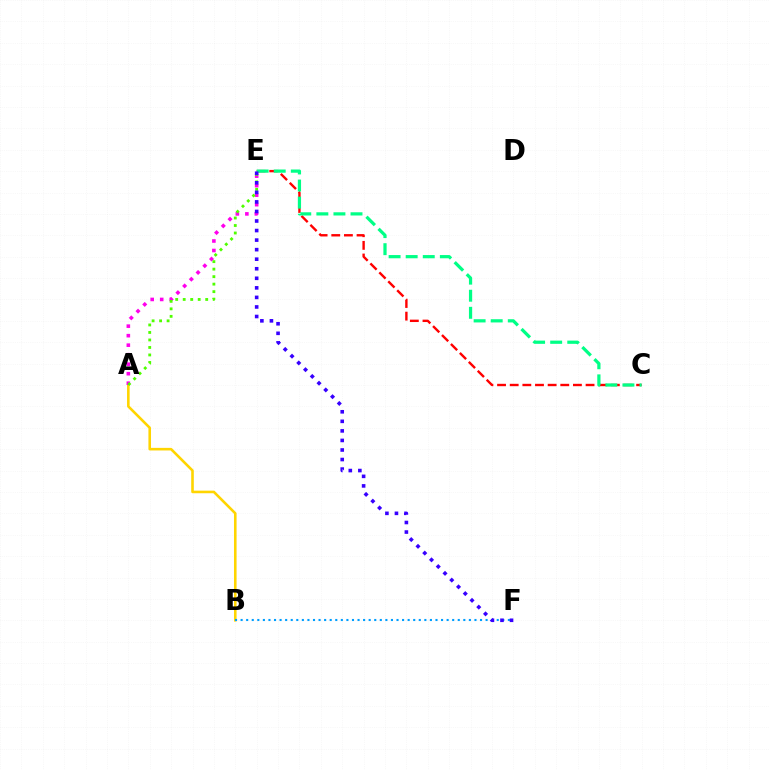{('C', 'E'): [{'color': '#ff0000', 'line_style': 'dashed', 'thickness': 1.72}, {'color': '#00ff86', 'line_style': 'dashed', 'thickness': 2.32}], ('A', 'B'): [{'color': '#ffd500', 'line_style': 'solid', 'thickness': 1.87}], ('B', 'F'): [{'color': '#009eff', 'line_style': 'dotted', 'thickness': 1.51}], ('A', 'E'): [{'color': '#ff00ed', 'line_style': 'dotted', 'thickness': 2.58}, {'color': '#4fff00', 'line_style': 'dotted', 'thickness': 2.04}], ('E', 'F'): [{'color': '#3700ff', 'line_style': 'dotted', 'thickness': 2.59}]}